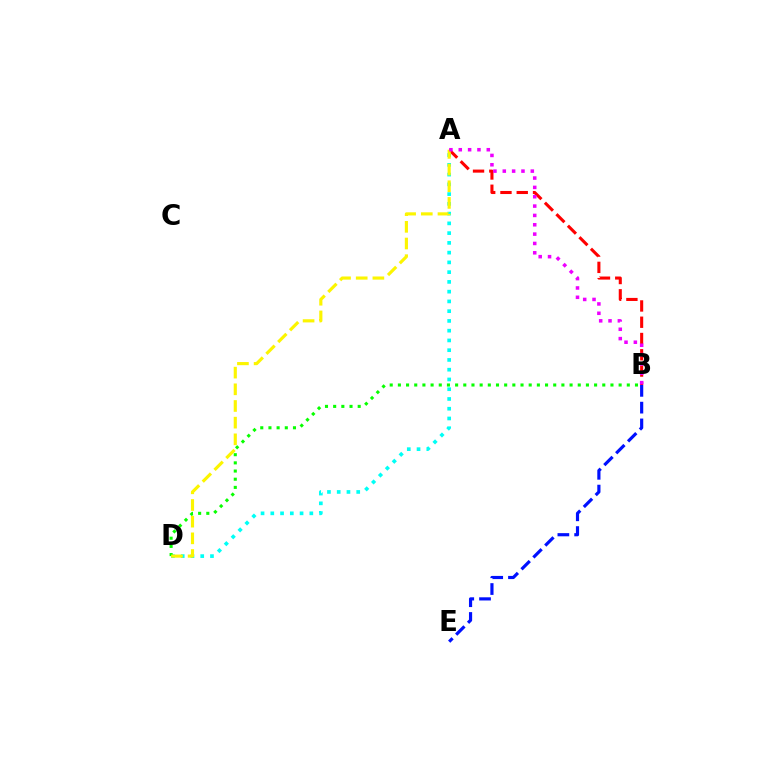{('A', 'B'): [{'color': '#ff0000', 'line_style': 'dashed', 'thickness': 2.21}, {'color': '#ee00ff', 'line_style': 'dotted', 'thickness': 2.54}], ('B', 'E'): [{'color': '#0010ff', 'line_style': 'dashed', 'thickness': 2.28}], ('A', 'D'): [{'color': '#00fff6', 'line_style': 'dotted', 'thickness': 2.65}, {'color': '#fcf500', 'line_style': 'dashed', 'thickness': 2.27}], ('B', 'D'): [{'color': '#08ff00', 'line_style': 'dotted', 'thickness': 2.22}]}